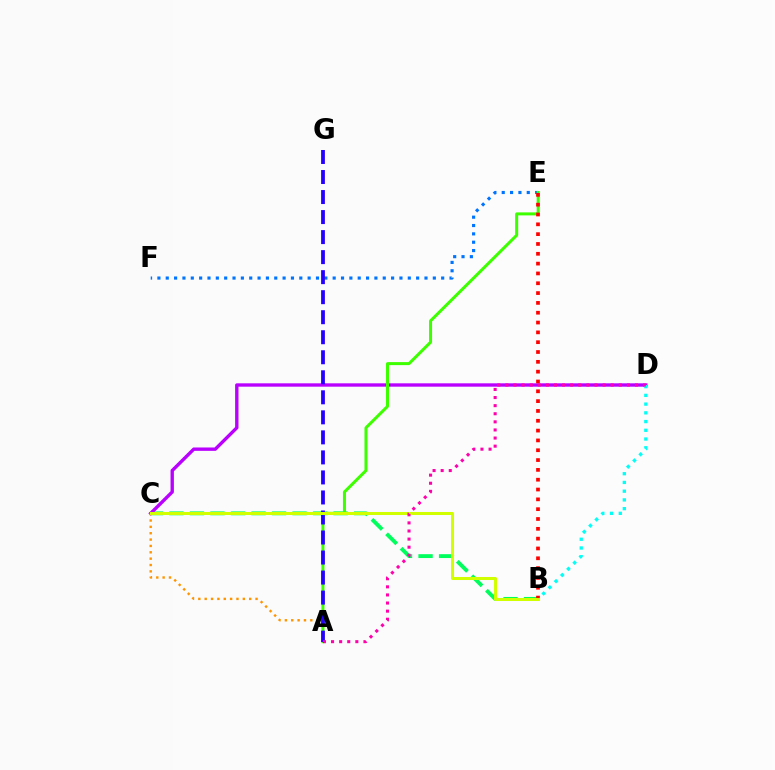{('B', 'C'): [{'color': '#00ff5c', 'line_style': 'dashed', 'thickness': 2.79}, {'color': '#d1ff00', 'line_style': 'solid', 'thickness': 2.18}], ('E', 'F'): [{'color': '#0074ff', 'line_style': 'dotted', 'thickness': 2.27}], ('C', 'D'): [{'color': '#b900ff', 'line_style': 'solid', 'thickness': 2.43}], ('A', 'C'): [{'color': '#ff9400', 'line_style': 'dotted', 'thickness': 1.73}], ('A', 'E'): [{'color': '#3dff00', 'line_style': 'solid', 'thickness': 2.16}], ('B', 'D'): [{'color': '#00fff6', 'line_style': 'dotted', 'thickness': 2.37}], ('B', 'E'): [{'color': '#ff0000', 'line_style': 'dotted', 'thickness': 2.67}], ('A', 'G'): [{'color': '#2500ff', 'line_style': 'dashed', 'thickness': 2.72}], ('A', 'D'): [{'color': '#ff00ac', 'line_style': 'dotted', 'thickness': 2.2}]}